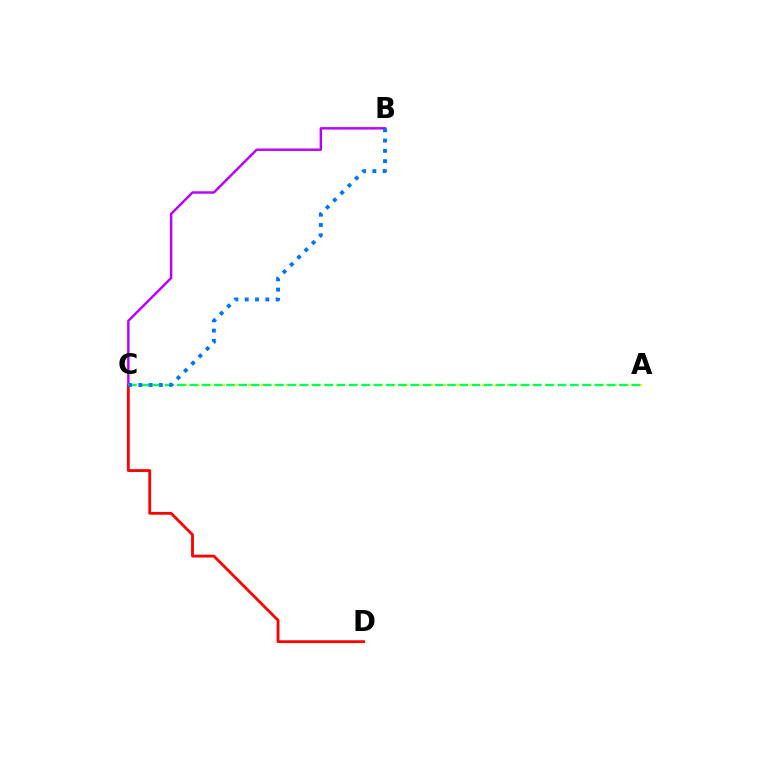{('A', 'C'): [{'color': '#d1ff00', 'line_style': 'dotted', 'thickness': 1.72}, {'color': '#00ff5c', 'line_style': 'dashed', 'thickness': 1.67}], ('C', 'D'): [{'color': '#ff0000', 'line_style': 'solid', 'thickness': 2.03}], ('B', 'C'): [{'color': '#b900ff', 'line_style': 'solid', 'thickness': 1.76}, {'color': '#0074ff', 'line_style': 'dotted', 'thickness': 2.8}]}